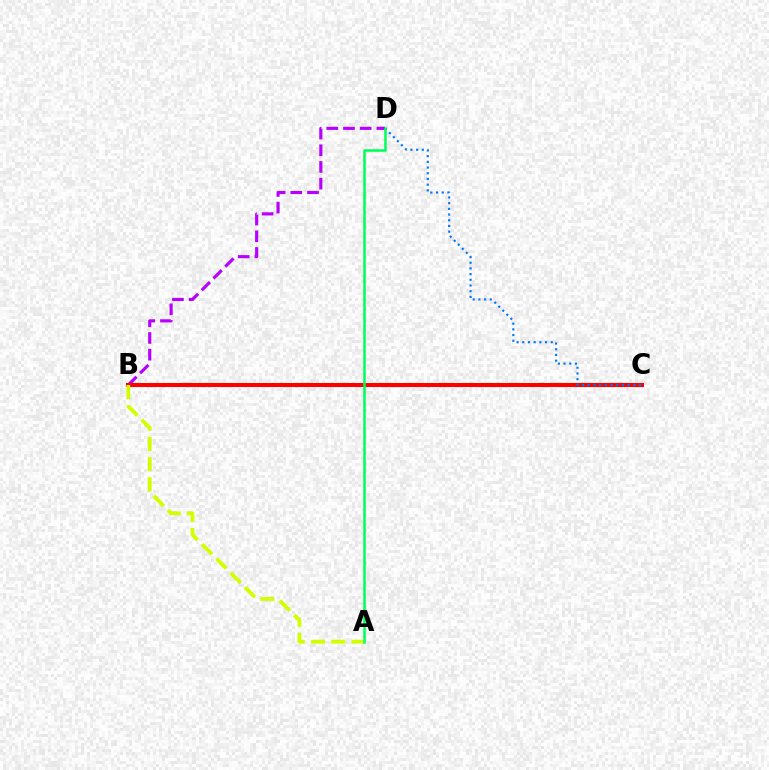{('B', 'D'): [{'color': '#b900ff', 'line_style': 'dashed', 'thickness': 2.27}], ('B', 'C'): [{'color': '#ff0000', 'line_style': 'solid', 'thickness': 2.92}], ('C', 'D'): [{'color': '#0074ff', 'line_style': 'dotted', 'thickness': 1.55}], ('A', 'B'): [{'color': '#d1ff00', 'line_style': 'dashed', 'thickness': 2.75}], ('A', 'D'): [{'color': '#00ff5c', 'line_style': 'solid', 'thickness': 1.83}]}